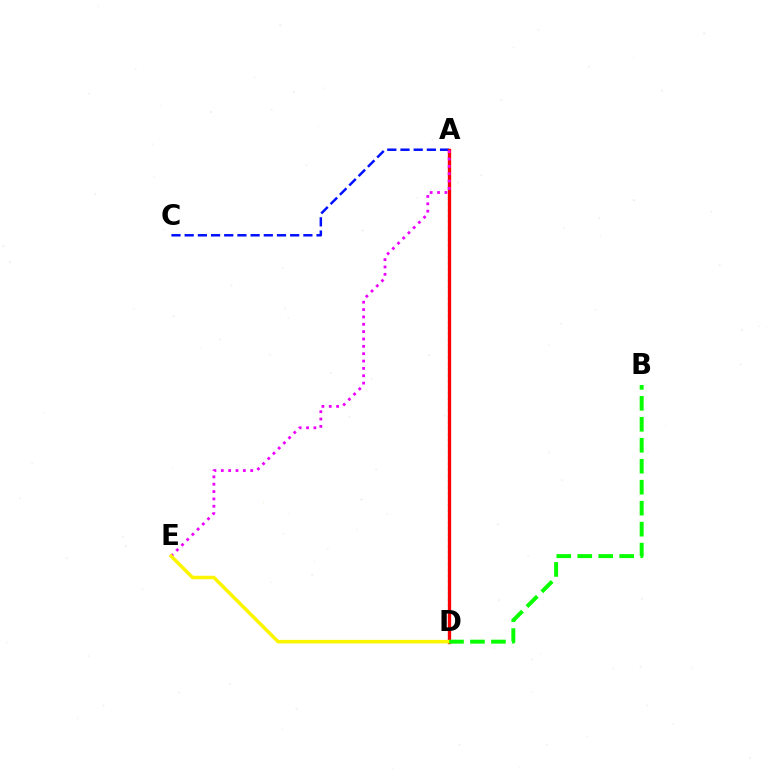{('A', 'D'): [{'color': '#00fff6', 'line_style': 'dotted', 'thickness': 1.6}, {'color': '#ff0000', 'line_style': 'solid', 'thickness': 2.39}], ('A', 'C'): [{'color': '#0010ff', 'line_style': 'dashed', 'thickness': 1.79}], ('A', 'E'): [{'color': '#ee00ff', 'line_style': 'dotted', 'thickness': 2.0}], ('D', 'E'): [{'color': '#fcf500', 'line_style': 'solid', 'thickness': 2.53}], ('B', 'D'): [{'color': '#08ff00', 'line_style': 'dashed', 'thickness': 2.85}]}